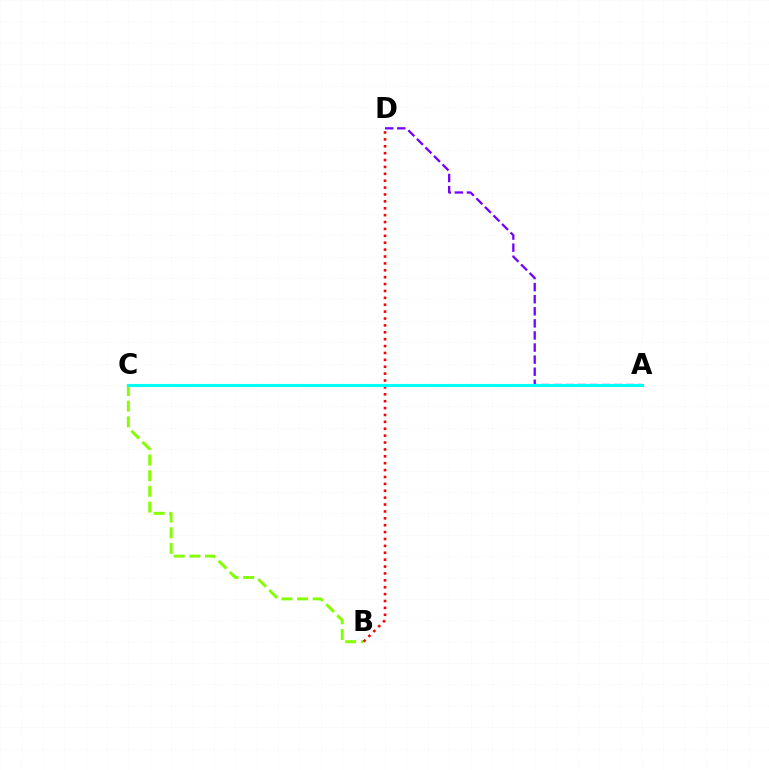{('B', 'C'): [{'color': '#84ff00', 'line_style': 'dashed', 'thickness': 2.13}], ('A', 'D'): [{'color': '#7200ff', 'line_style': 'dashed', 'thickness': 1.64}], ('B', 'D'): [{'color': '#ff0000', 'line_style': 'dotted', 'thickness': 1.87}], ('A', 'C'): [{'color': '#00fff6', 'line_style': 'solid', 'thickness': 2.22}]}